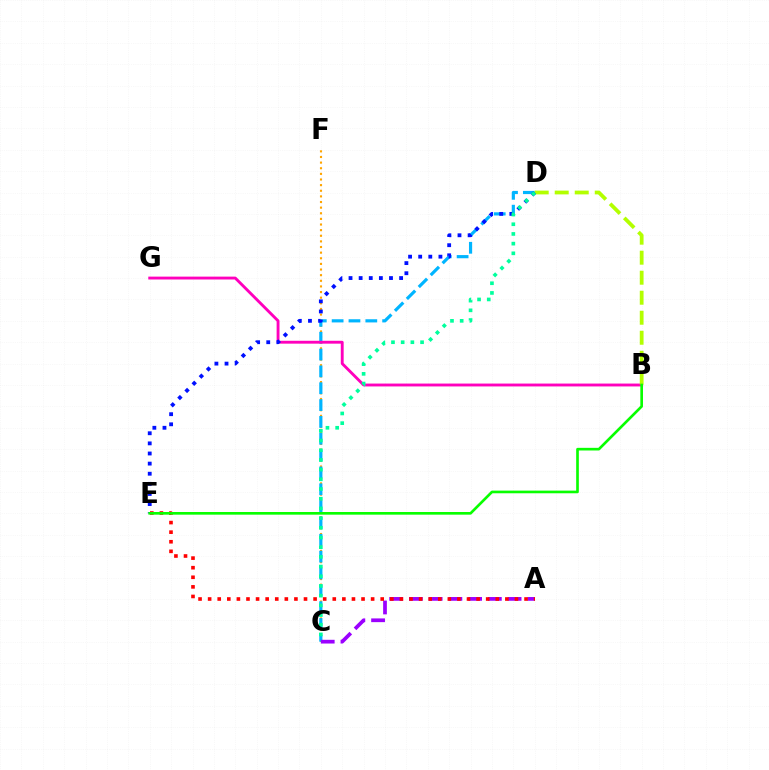{('C', 'F'): [{'color': '#ffa500', 'line_style': 'dotted', 'thickness': 1.53}], ('C', 'D'): [{'color': '#00b5ff', 'line_style': 'dashed', 'thickness': 2.29}, {'color': '#00ff9d', 'line_style': 'dotted', 'thickness': 2.63}], ('B', 'G'): [{'color': '#ff00bd', 'line_style': 'solid', 'thickness': 2.07}], ('B', 'D'): [{'color': '#b3ff00', 'line_style': 'dashed', 'thickness': 2.72}], ('A', 'C'): [{'color': '#9b00ff', 'line_style': 'dashed', 'thickness': 2.68}], ('A', 'E'): [{'color': '#ff0000', 'line_style': 'dotted', 'thickness': 2.61}], ('D', 'E'): [{'color': '#0010ff', 'line_style': 'dotted', 'thickness': 2.75}], ('B', 'E'): [{'color': '#08ff00', 'line_style': 'solid', 'thickness': 1.91}]}